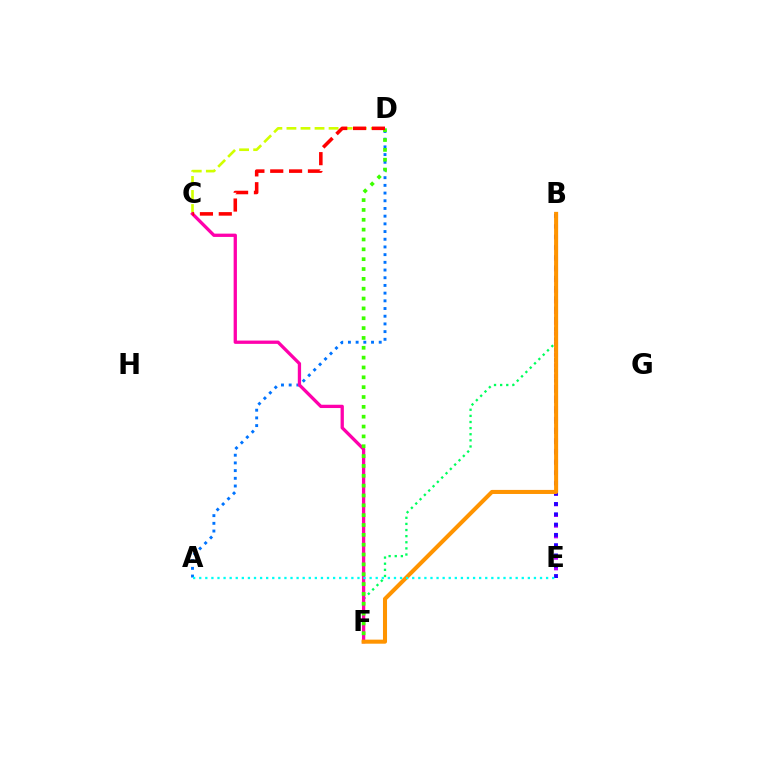{('A', 'D'): [{'color': '#0074ff', 'line_style': 'dotted', 'thickness': 2.09}], ('B', 'F'): [{'color': '#00ff5c', 'line_style': 'dotted', 'thickness': 1.66}, {'color': '#ff9400', 'line_style': 'solid', 'thickness': 2.92}], ('B', 'E'): [{'color': '#b900ff', 'line_style': 'dotted', 'thickness': 2.9}, {'color': '#2500ff', 'line_style': 'dotted', 'thickness': 2.8}], ('C', 'D'): [{'color': '#d1ff00', 'line_style': 'dashed', 'thickness': 1.91}, {'color': '#ff0000', 'line_style': 'dashed', 'thickness': 2.56}], ('C', 'F'): [{'color': '#ff00ac', 'line_style': 'solid', 'thickness': 2.37}], ('D', 'F'): [{'color': '#3dff00', 'line_style': 'dotted', 'thickness': 2.68}], ('A', 'E'): [{'color': '#00fff6', 'line_style': 'dotted', 'thickness': 1.65}]}